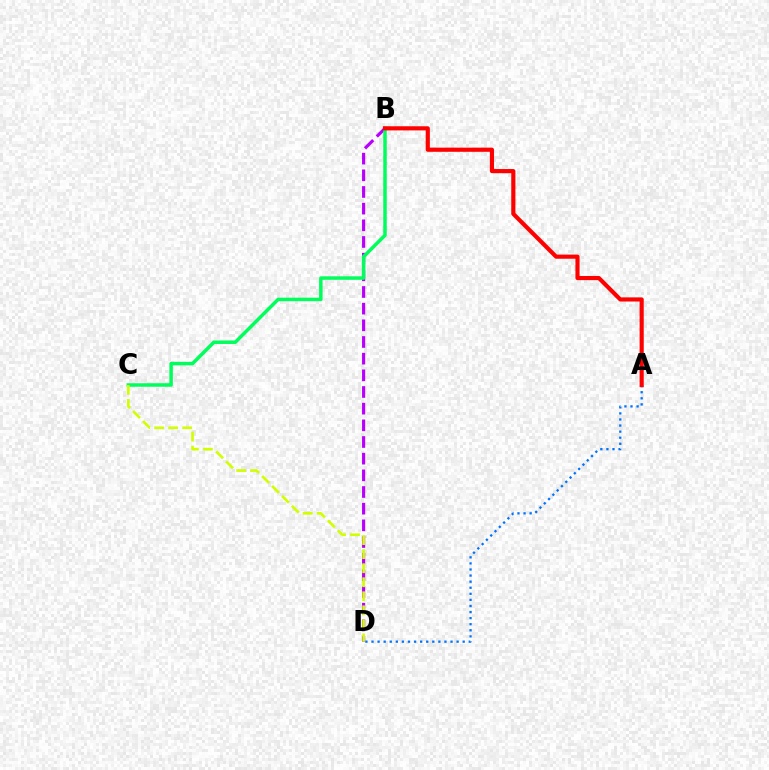{('B', 'D'): [{'color': '#b900ff', 'line_style': 'dashed', 'thickness': 2.26}], ('A', 'D'): [{'color': '#0074ff', 'line_style': 'dotted', 'thickness': 1.65}], ('B', 'C'): [{'color': '#00ff5c', 'line_style': 'solid', 'thickness': 2.52}], ('A', 'B'): [{'color': '#ff0000', 'line_style': 'solid', 'thickness': 2.99}], ('C', 'D'): [{'color': '#d1ff00', 'line_style': 'dashed', 'thickness': 1.91}]}